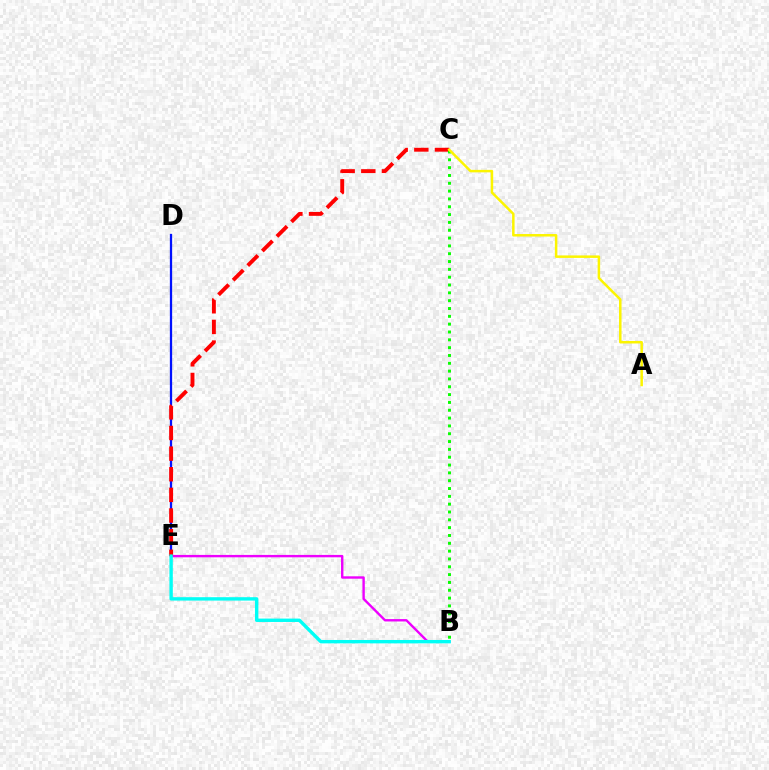{('D', 'E'): [{'color': '#0010ff', 'line_style': 'solid', 'thickness': 1.64}], ('B', 'E'): [{'color': '#ee00ff', 'line_style': 'solid', 'thickness': 1.72}, {'color': '#00fff6', 'line_style': 'solid', 'thickness': 2.44}], ('C', 'E'): [{'color': '#ff0000', 'line_style': 'dashed', 'thickness': 2.8}], ('B', 'C'): [{'color': '#08ff00', 'line_style': 'dotted', 'thickness': 2.13}], ('A', 'C'): [{'color': '#fcf500', 'line_style': 'solid', 'thickness': 1.8}]}